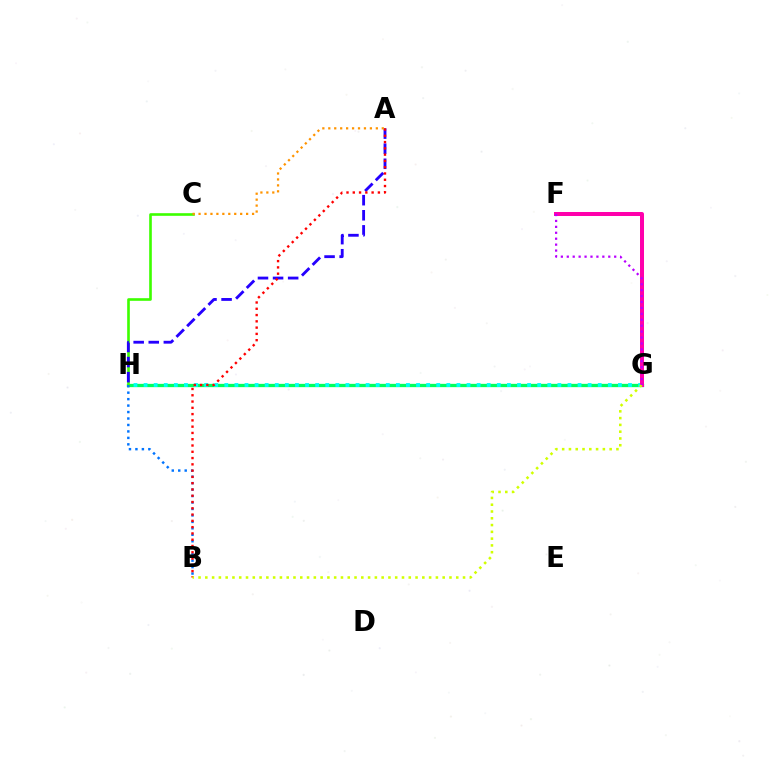{('G', 'H'): [{'color': '#00ff5c', 'line_style': 'solid', 'thickness': 2.38}, {'color': '#00fff6', 'line_style': 'dotted', 'thickness': 2.74}], ('C', 'H'): [{'color': '#3dff00', 'line_style': 'solid', 'thickness': 1.9}], ('A', 'H'): [{'color': '#2500ff', 'line_style': 'dashed', 'thickness': 2.05}], ('B', 'H'): [{'color': '#0074ff', 'line_style': 'dotted', 'thickness': 1.75}], ('A', 'B'): [{'color': '#ff0000', 'line_style': 'dotted', 'thickness': 1.71}], ('F', 'G'): [{'color': '#ff00ac', 'line_style': 'solid', 'thickness': 2.87}, {'color': '#b900ff', 'line_style': 'dotted', 'thickness': 1.61}], ('B', 'G'): [{'color': '#d1ff00', 'line_style': 'dotted', 'thickness': 1.84}], ('A', 'C'): [{'color': '#ff9400', 'line_style': 'dotted', 'thickness': 1.62}]}